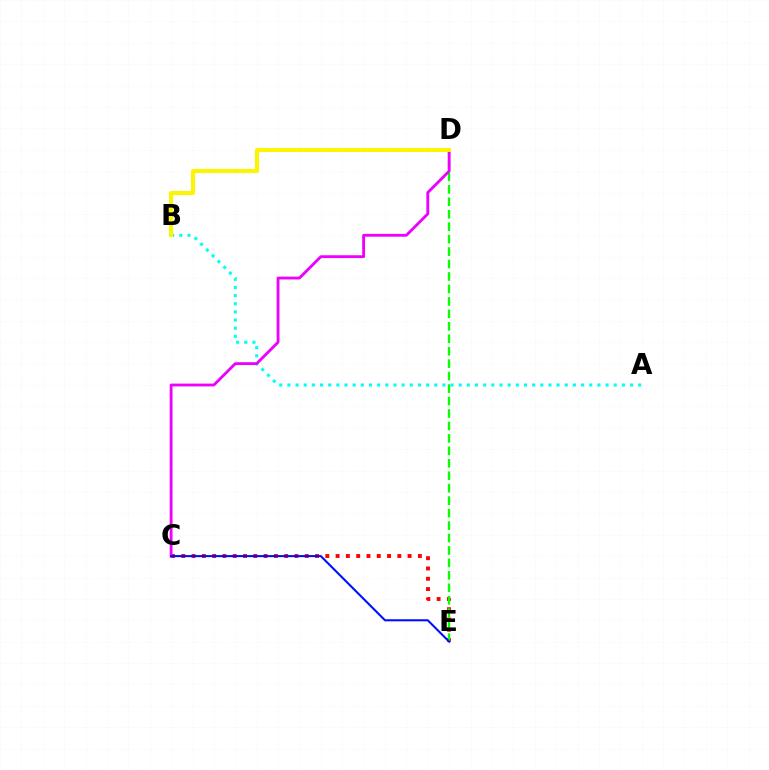{('C', 'E'): [{'color': '#ff0000', 'line_style': 'dotted', 'thickness': 2.8}, {'color': '#0010ff', 'line_style': 'solid', 'thickness': 1.51}], ('D', 'E'): [{'color': '#08ff00', 'line_style': 'dashed', 'thickness': 1.69}], ('A', 'B'): [{'color': '#00fff6', 'line_style': 'dotted', 'thickness': 2.22}], ('C', 'D'): [{'color': '#ee00ff', 'line_style': 'solid', 'thickness': 2.04}], ('B', 'D'): [{'color': '#fcf500', 'line_style': 'solid', 'thickness': 2.91}]}